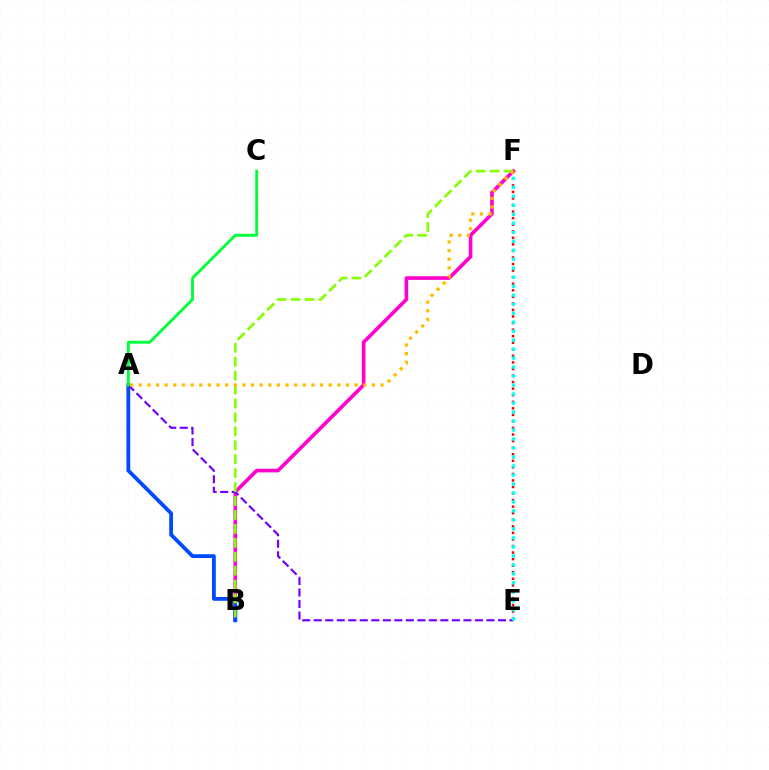{('B', 'F'): [{'color': '#ff00cf', 'line_style': 'solid', 'thickness': 2.61}, {'color': '#84ff00', 'line_style': 'dashed', 'thickness': 1.89}], ('E', 'F'): [{'color': '#ff0000', 'line_style': 'dotted', 'thickness': 1.78}, {'color': '#00fff6', 'line_style': 'dotted', 'thickness': 2.44}], ('A', 'B'): [{'color': '#004bff', 'line_style': 'solid', 'thickness': 2.74}], ('A', 'E'): [{'color': '#7200ff', 'line_style': 'dashed', 'thickness': 1.56}], ('A', 'C'): [{'color': '#00ff39', 'line_style': 'solid', 'thickness': 2.07}], ('A', 'F'): [{'color': '#ffbd00', 'line_style': 'dotted', 'thickness': 2.35}]}